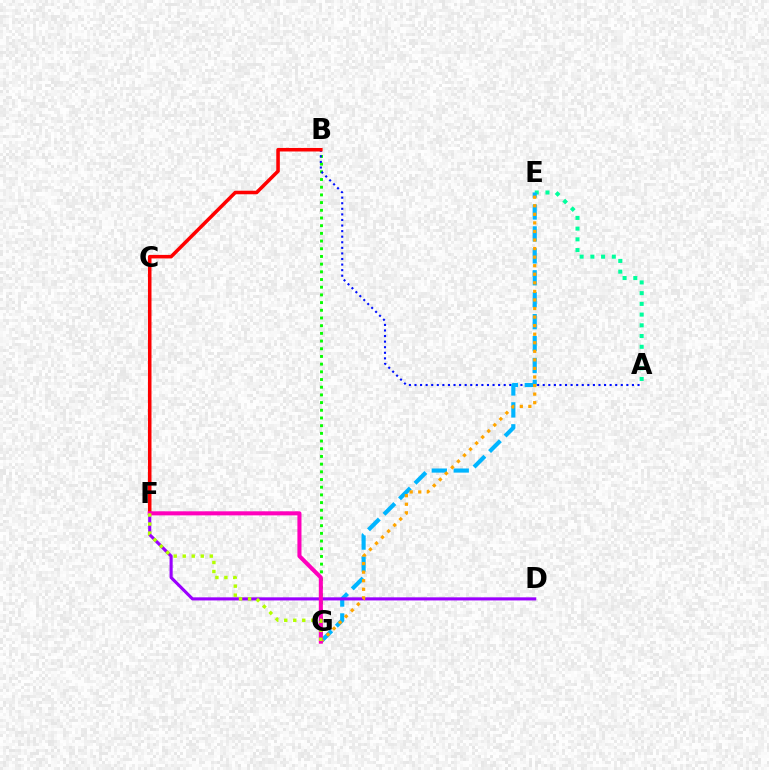{('B', 'G'): [{'color': '#08ff00', 'line_style': 'dotted', 'thickness': 2.09}], ('A', 'E'): [{'color': '#00ff9d', 'line_style': 'dotted', 'thickness': 2.91}], ('A', 'B'): [{'color': '#0010ff', 'line_style': 'dotted', 'thickness': 1.51}], ('E', 'G'): [{'color': '#00b5ff', 'line_style': 'dashed', 'thickness': 2.98}, {'color': '#ffa500', 'line_style': 'dotted', 'thickness': 2.33}], ('D', 'F'): [{'color': '#9b00ff', 'line_style': 'solid', 'thickness': 2.24}], ('B', 'F'): [{'color': '#ff0000', 'line_style': 'solid', 'thickness': 2.55}], ('F', 'G'): [{'color': '#ff00bd', 'line_style': 'solid', 'thickness': 2.93}, {'color': '#b3ff00', 'line_style': 'dotted', 'thickness': 2.45}]}